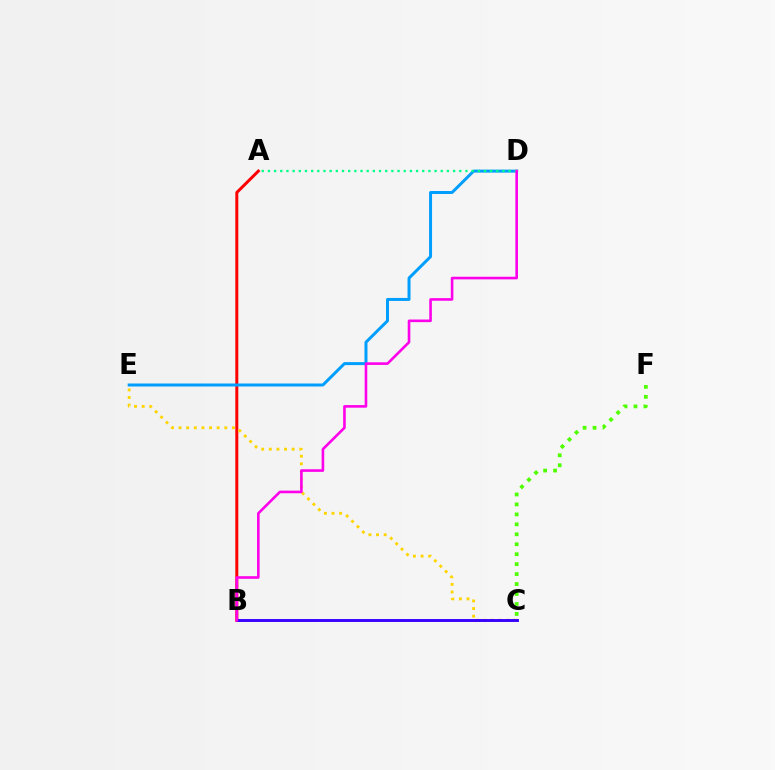{('A', 'B'): [{'color': '#ff0000', 'line_style': 'solid', 'thickness': 2.15}], ('D', 'E'): [{'color': '#009eff', 'line_style': 'solid', 'thickness': 2.15}], ('C', 'E'): [{'color': '#ffd500', 'line_style': 'dotted', 'thickness': 2.07}], ('B', 'C'): [{'color': '#3700ff', 'line_style': 'solid', 'thickness': 2.1}], ('A', 'D'): [{'color': '#00ff86', 'line_style': 'dotted', 'thickness': 1.68}], ('B', 'D'): [{'color': '#ff00ed', 'line_style': 'solid', 'thickness': 1.88}], ('C', 'F'): [{'color': '#4fff00', 'line_style': 'dotted', 'thickness': 2.7}]}